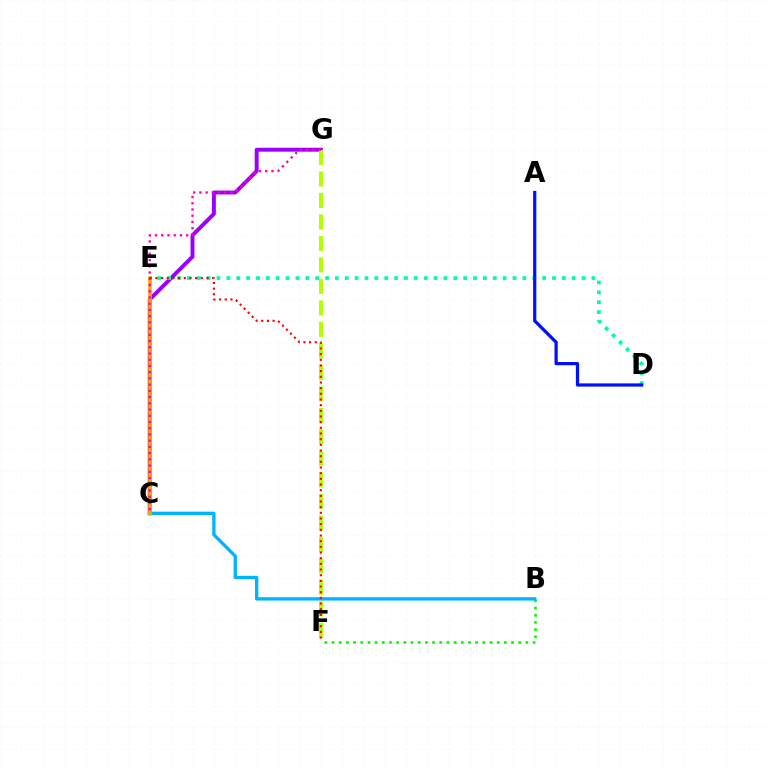{('C', 'G'): [{'color': '#9b00ff', 'line_style': 'solid', 'thickness': 2.83}, {'color': '#ff00bd', 'line_style': 'dotted', 'thickness': 1.69}], ('B', 'F'): [{'color': '#08ff00', 'line_style': 'dotted', 'thickness': 1.95}], ('D', 'E'): [{'color': '#00ff9d', 'line_style': 'dotted', 'thickness': 2.68}], ('B', 'C'): [{'color': '#00b5ff', 'line_style': 'solid', 'thickness': 2.41}], ('F', 'G'): [{'color': '#b3ff00', 'line_style': 'dashed', 'thickness': 2.92}], ('C', 'E'): [{'color': '#ffa500', 'line_style': 'solid', 'thickness': 2.59}], ('A', 'D'): [{'color': '#0010ff', 'line_style': 'solid', 'thickness': 2.32}], ('E', 'F'): [{'color': '#ff0000', 'line_style': 'dotted', 'thickness': 1.54}]}